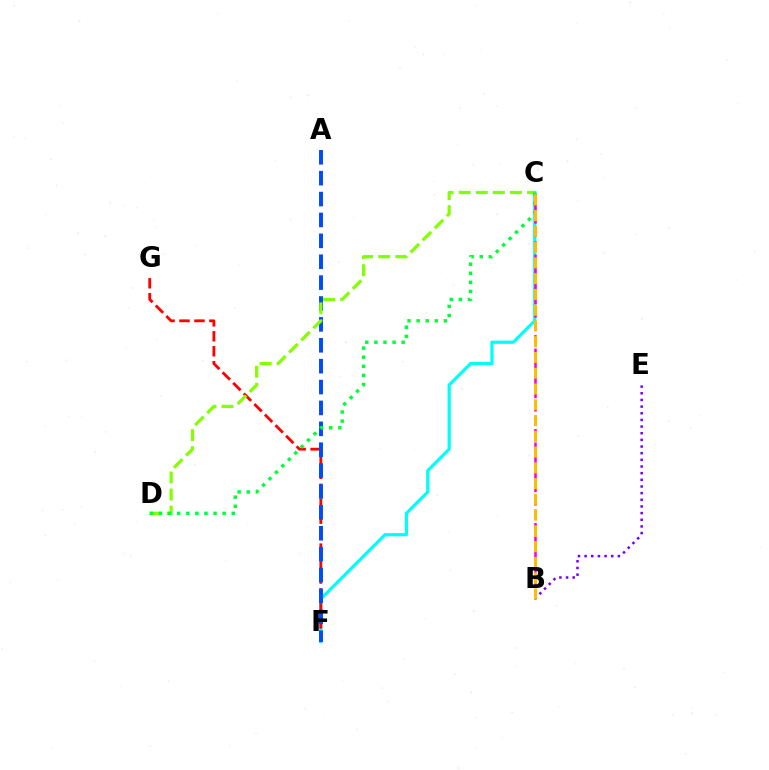{('C', 'F'): [{'color': '#00fff6', 'line_style': 'solid', 'thickness': 2.3}], ('B', 'C'): [{'color': '#ff00cf', 'line_style': 'dashed', 'thickness': 1.82}, {'color': '#ffbd00', 'line_style': 'dashed', 'thickness': 2.14}], ('F', 'G'): [{'color': '#ff0000', 'line_style': 'dashed', 'thickness': 2.03}], ('A', 'F'): [{'color': '#004bff', 'line_style': 'dashed', 'thickness': 2.84}], ('C', 'D'): [{'color': '#84ff00', 'line_style': 'dashed', 'thickness': 2.32}, {'color': '#00ff39', 'line_style': 'dotted', 'thickness': 2.47}], ('B', 'E'): [{'color': '#7200ff', 'line_style': 'dotted', 'thickness': 1.81}]}